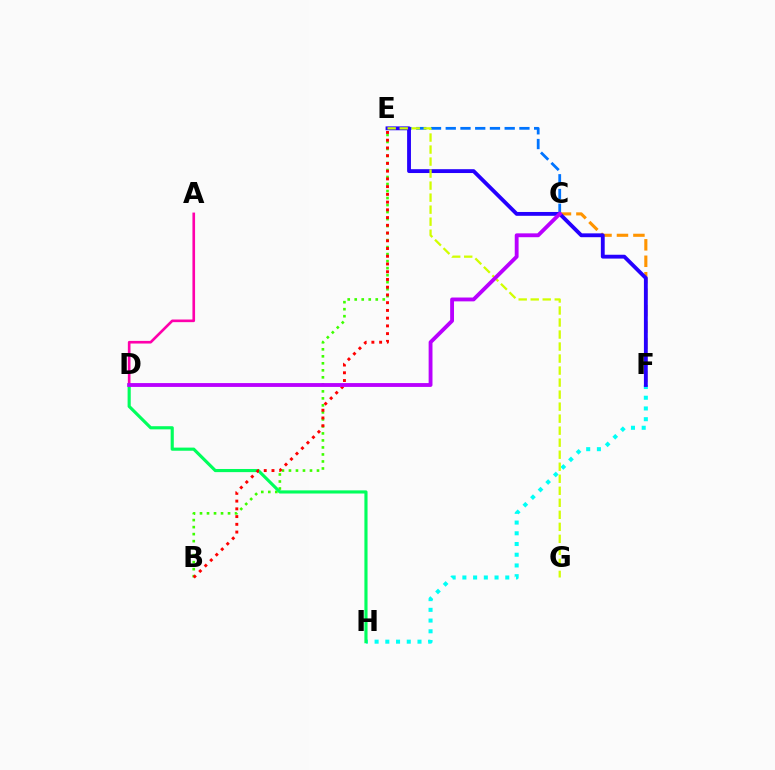{('C', 'F'): [{'color': '#ff9400', 'line_style': 'dashed', 'thickness': 2.24}], ('A', 'D'): [{'color': '#ff00ac', 'line_style': 'solid', 'thickness': 1.9}], ('B', 'E'): [{'color': '#3dff00', 'line_style': 'dotted', 'thickness': 1.9}, {'color': '#ff0000', 'line_style': 'dotted', 'thickness': 2.1}], ('C', 'E'): [{'color': '#0074ff', 'line_style': 'dashed', 'thickness': 2.0}], ('F', 'H'): [{'color': '#00fff6', 'line_style': 'dotted', 'thickness': 2.91}], ('E', 'F'): [{'color': '#2500ff', 'line_style': 'solid', 'thickness': 2.76}], ('D', 'H'): [{'color': '#00ff5c', 'line_style': 'solid', 'thickness': 2.26}], ('E', 'G'): [{'color': '#d1ff00', 'line_style': 'dashed', 'thickness': 1.63}], ('C', 'D'): [{'color': '#b900ff', 'line_style': 'solid', 'thickness': 2.77}]}